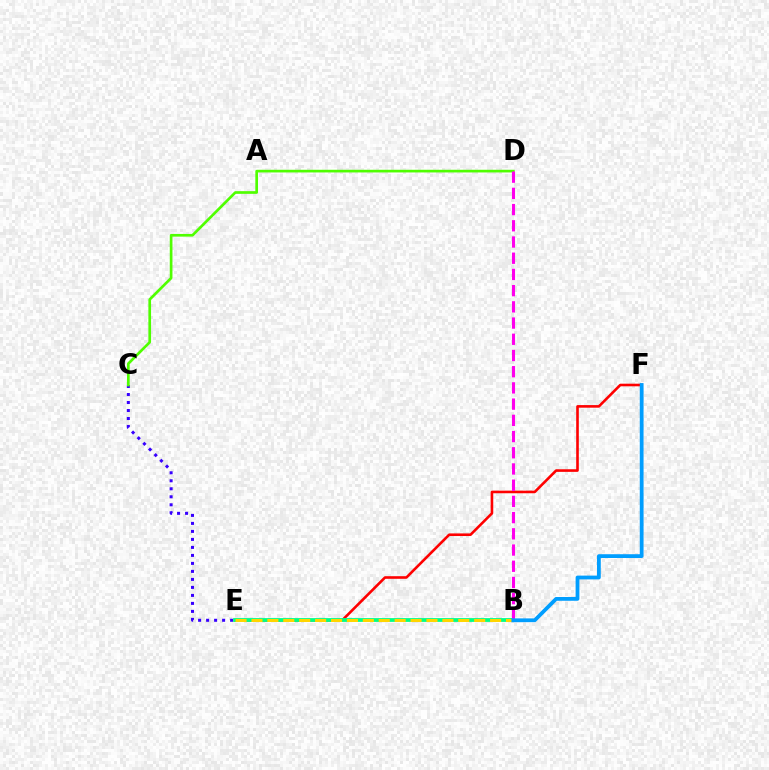{('C', 'E'): [{'color': '#3700ff', 'line_style': 'dotted', 'thickness': 2.17}], ('E', 'F'): [{'color': '#ff0000', 'line_style': 'solid', 'thickness': 1.88}], ('B', 'E'): [{'color': '#00ff86', 'line_style': 'solid', 'thickness': 2.73}, {'color': '#ffd500', 'line_style': 'dashed', 'thickness': 2.16}], ('C', 'D'): [{'color': '#4fff00', 'line_style': 'solid', 'thickness': 1.93}], ('B', 'D'): [{'color': '#ff00ed', 'line_style': 'dashed', 'thickness': 2.2}], ('B', 'F'): [{'color': '#009eff', 'line_style': 'solid', 'thickness': 2.73}]}